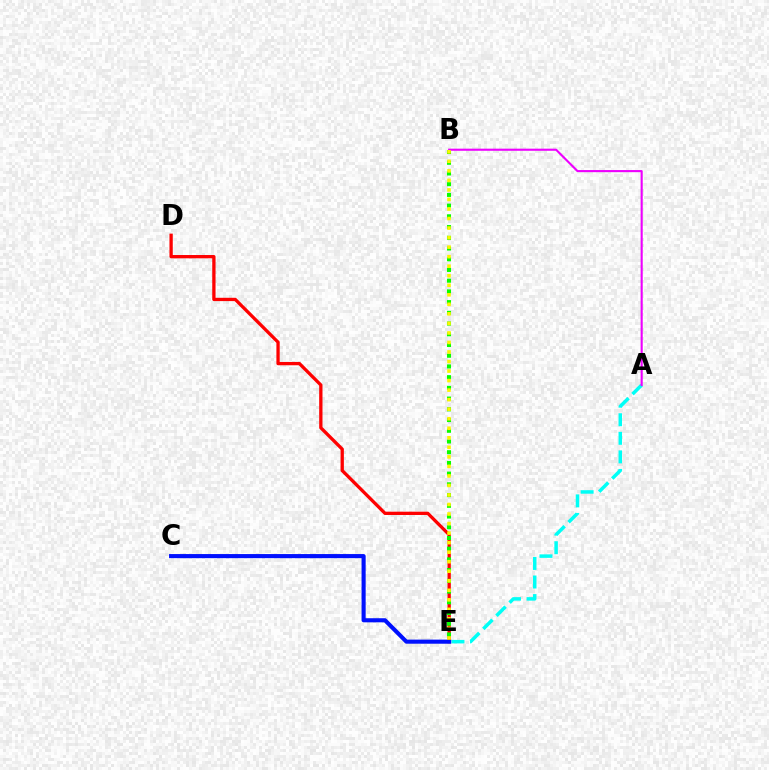{('A', 'E'): [{'color': '#00fff6', 'line_style': 'dashed', 'thickness': 2.52}], ('D', 'E'): [{'color': '#ff0000', 'line_style': 'solid', 'thickness': 2.38}], ('B', 'E'): [{'color': '#08ff00', 'line_style': 'dotted', 'thickness': 2.91}, {'color': '#fcf500', 'line_style': 'dotted', 'thickness': 2.59}], ('C', 'E'): [{'color': '#0010ff', 'line_style': 'solid', 'thickness': 2.95}], ('A', 'B'): [{'color': '#ee00ff', 'line_style': 'solid', 'thickness': 1.52}]}